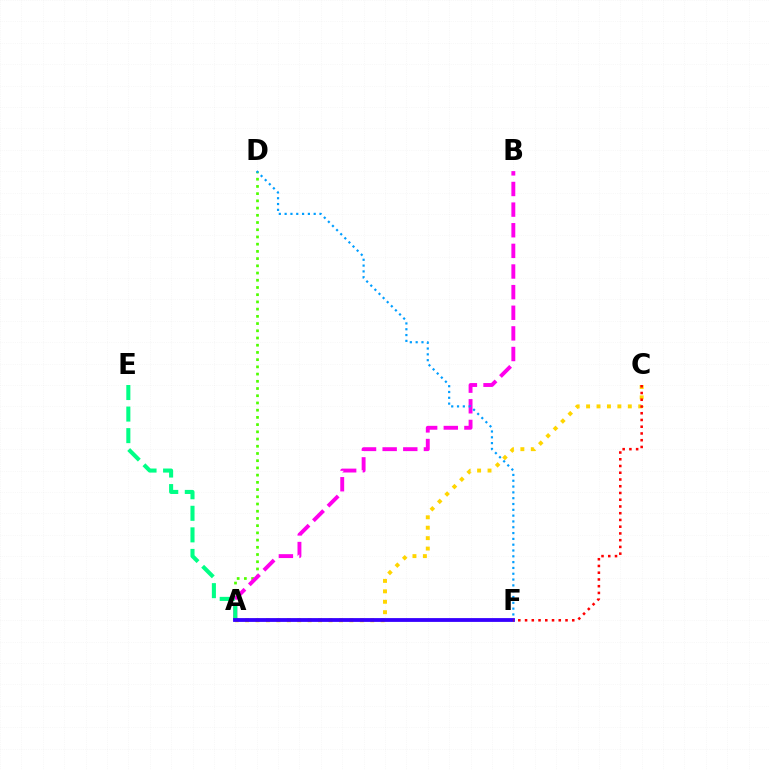{('A', 'D'): [{'color': '#4fff00', 'line_style': 'dotted', 'thickness': 1.96}], ('A', 'C'): [{'color': '#ffd500', 'line_style': 'dotted', 'thickness': 2.83}], ('A', 'B'): [{'color': '#ff00ed', 'line_style': 'dashed', 'thickness': 2.8}], ('A', 'E'): [{'color': '#00ff86', 'line_style': 'dashed', 'thickness': 2.93}], ('D', 'F'): [{'color': '#009eff', 'line_style': 'dotted', 'thickness': 1.58}], ('A', 'F'): [{'color': '#3700ff', 'line_style': 'solid', 'thickness': 2.74}], ('C', 'F'): [{'color': '#ff0000', 'line_style': 'dotted', 'thickness': 1.83}]}